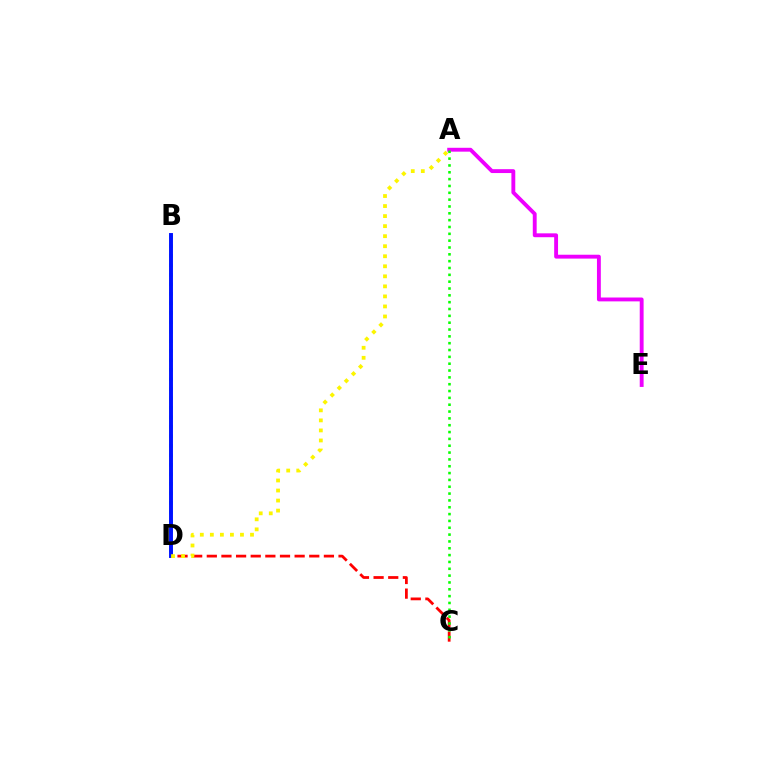{('C', 'D'): [{'color': '#ff0000', 'line_style': 'dashed', 'thickness': 1.99}], ('B', 'D'): [{'color': '#00fff6', 'line_style': 'dotted', 'thickness': 2.58}, {'color': '#0010ff', 'line_style': 'solid', 'thickness': 2.82}], ('A', 'E'): [{'color': '#ee00ff', 'line_style': 'solid', 'thickness': 2.79}], ('A', 'D'): [{'color': '#fcf500', 'line_style': 'dotted', 'thickness': 2.73}], ('A', 'C'): [{'color': '#08ff00', 'line_style': 'dotted', 'thickness': 1.86}]}